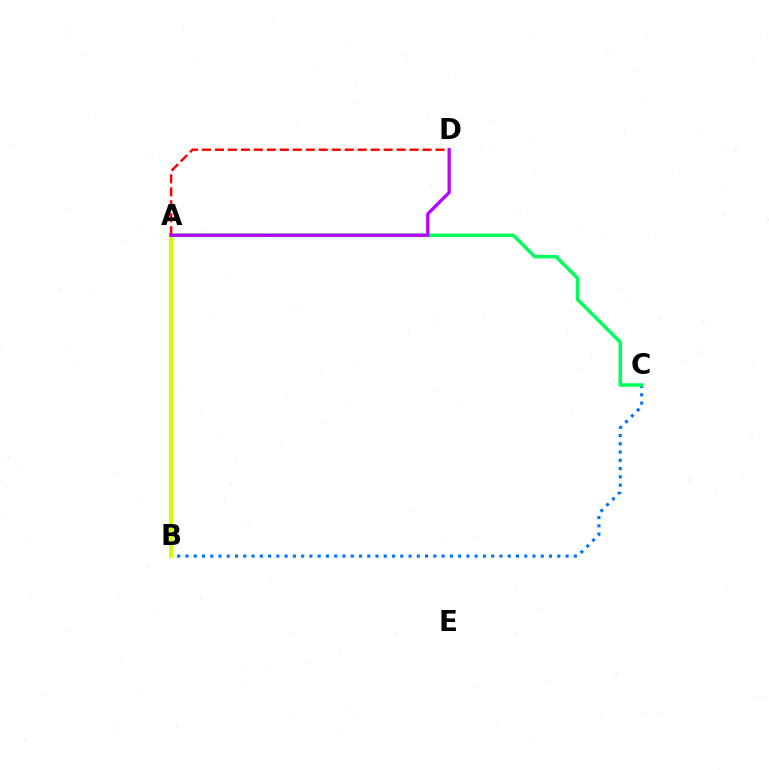{('B', 'C'): [{'color': '#0074ff', 'line_style': 'dotted', 'thickness': 2.25}], ('A', 'B'): [{'color': '#d1ff00', 'line_style': 'solid', 'thickness': 2.87}], ('A', 'C'): [{'color': '#00ff5c', 'line_style': 'solid', 'thickness': 2.53}], ('A', 'D'): [{'color': '#ff0000', 'line_style': 'dashed', 'thickness': 1.76}, {'color': '#b900ff', 'line_style': 'solid', 'thickness': 2.38}]}